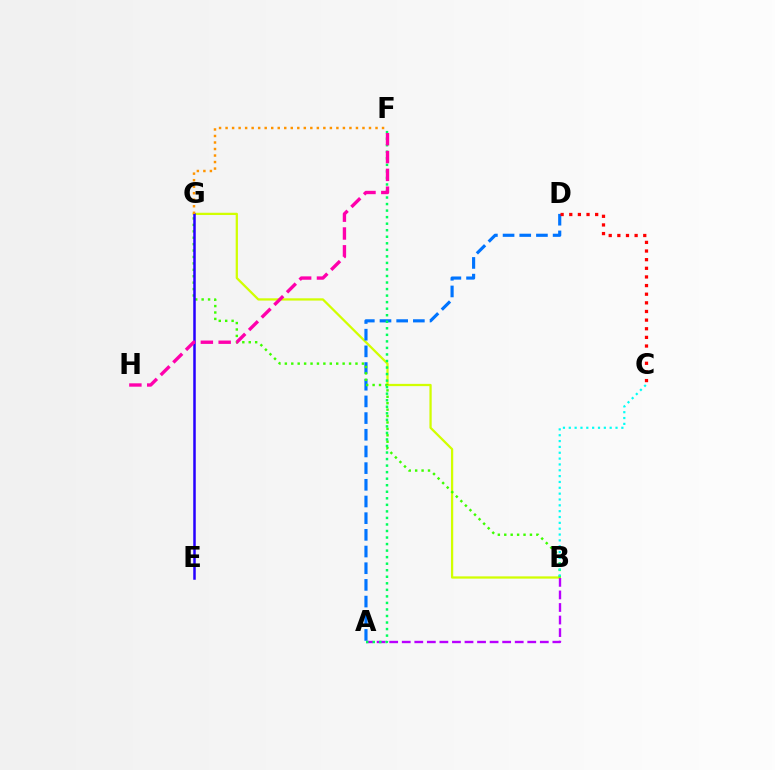{('B', 'G'): [{'color': '#d1ff00', 'line_style': 'solid', 'thickness': 1.63}, {'color': '#3dff00', 'line_style': 'dotted', 'thickness': 1.74}], ('A', 'D'): [{'color': '#0074ff', 'line_style': 'dashed', 'thickness': 2.27}], ('E', 'G'): [{'color': '#2500ff', 'line_style': 'solid', 'thickness': 1.8}], ('A', 'B'): [{'color': '#b900ff', 'line_style': 'dashed', 'thickness': 1.71}], ('A', 'F'): [{'color': '#00ff5c', 'line_style': 'dotted', 'thickness': 1.78}], ('C', 'D'): [{'color': '#ff0000', 'line_style': 'dotted', 'thickness': 2.35}], ('B', 'C'): [{'color': '#00fff6', 'line_style': 'dotted', 'thickness': 1.59}], ('F', 'G'): [{'color': '#ff9400', 'line_style': 'dotted', 'thickness': 1.77}], ('F', 'H'): [{'color': '#ff00ac', 'line_style': 'dashed', 'thickness': 2.42}]}